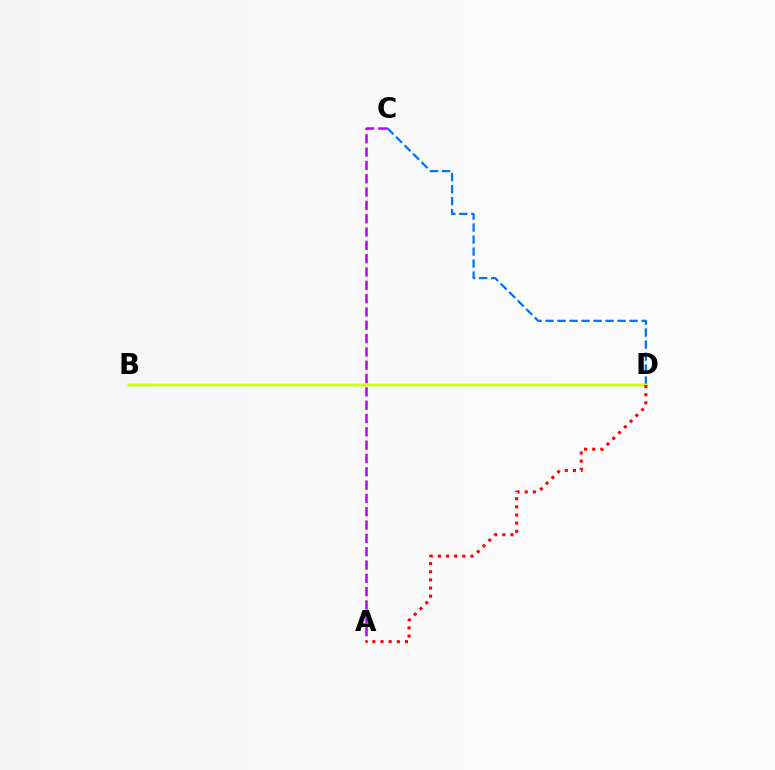{('C', 'D'): [{'color': '#0074ff', 'line_style': 'dashed', 'thickness': 1.63}], ('A', 'C'): [{'color': '#b900ff', 'line_style': 'dashed', 'thickness': 1.81}], ('B', 'D'): [{'color': '#00ff5c', 'line_style': 'solid', 'thickness': 1.64}, {'color': '#d1ff00', 'line_style': 'solid', 'thickness': 1.76}], ('A', 'D'): [{'color': '#ff0000', 'line_style': 'dotted', 'thickness': 2.21}]}